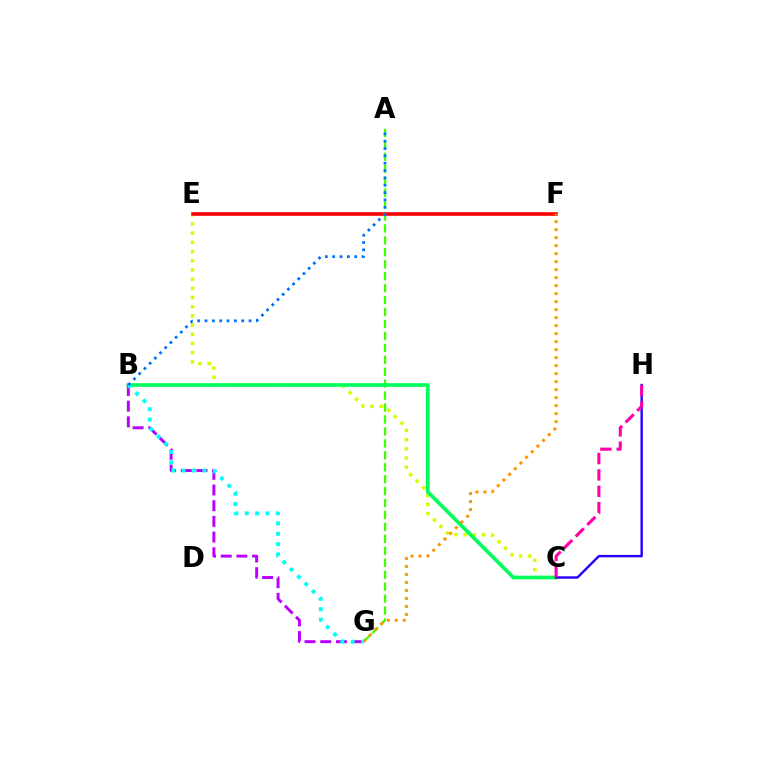{('A', 'G'): [{'color': '#3dff00', 'line_style': 'dashed', 'thickness': 1.62}], ('C', 'E'): [{'color': '#d1ff00', 'line_style': 'dotted', 'thickness': 2.5}], ('B', 'C'): [{'color': '#00ff5c', 'line_style': 'solid', 'thickness': 2.63}], ('B', 'G'): [{'color': '#b900ff', 'line_style': 'dashed', 'thickness': 2.13}, {'color': '#00fff6', 'line_style': 'dotted', 'thickness': 2.81}], ('E', 'F'): [{'color': '#ff0000', 'line_style': 'solid', 'thickness': 2.58}], ('C', 'H'): [{'color': '#2500ff', 'line_style': 'solid', 'thickness': 1.72}, {'color': '#ff00ac', 'line_style': 'dashed', 'thickness': 2.22}], ('F', 'G'): [{'color': '#ff9400', 'line_style': 'dotted', 'thickness': 2.17}], ('A', 'B'): [{'color': '#0074ff', 'line_style': 'dotted', 'thickness': 2.0}]}